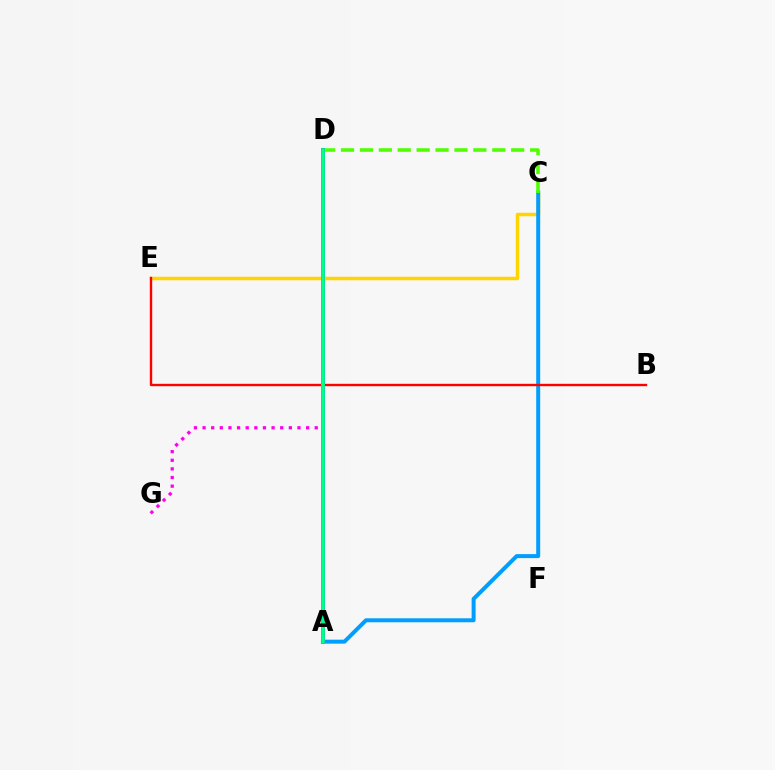{('C', 'E'): [{'color': '#ffd500', 'line_style': 'solid', 'thickness': 2.52}], ('A', 'C'): [{'color': '#009eff', 'line_style': 'solid', 'thickness': 2.87}], ('C', 'D'): [{'color': '#4fff00', 'line_style': 'dashed', 'thickness': 2.57}], ('D', 'G'): [{'color': '#ff00ed', 'line_style': 'dotted', 'thickness': 2.34}], ('A', 'D'): [{'color': '#3700ff', 'line_style': 'solid', 'thickness': 2.77}, {'color': '#00ff86', 'line_style': 'solid', 'thickness': 2.71}], ('B', 'E'): [{'color': '#ff0000', 'line_style': 'solid', 'thickness': 1.71}]}